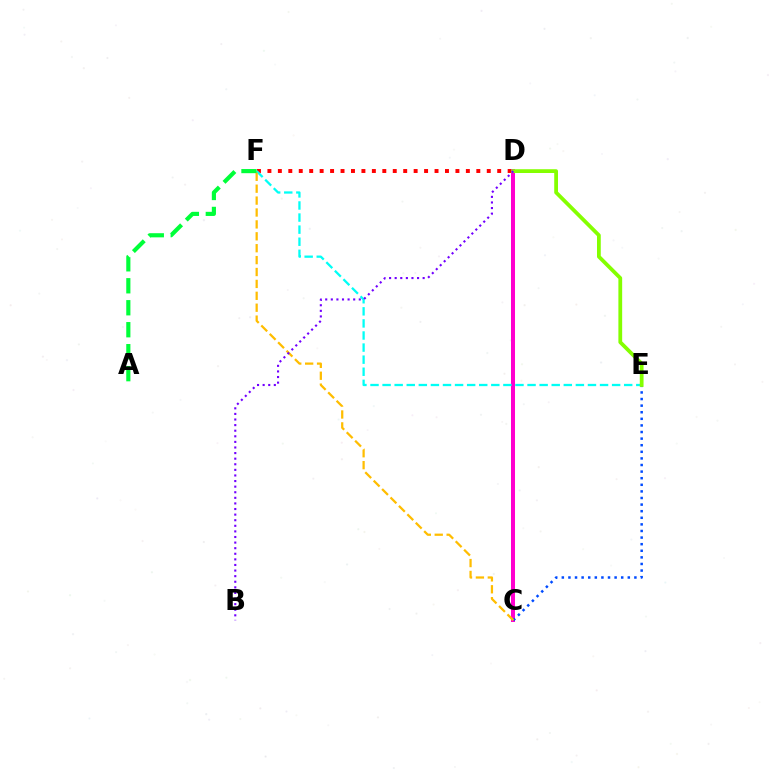{('D', 'F'): [{'color': '#ff0000', 'line_style': 'dotted', 'thickness': 2.84}], ('C', 'D'): [{'color': '#ff00cf', 'line_style': 'solid', 'thickness': 2.88}], ('C', 'E'): [{'color': '#004bff', 'line_style': 'dotted', 'thickness': 1.79}], ('E', 'F'): [{'color': '#00fff6', 'line_style': 'dashed', 'thickness': 1.64}], ('C', 'F'): [{'color': '#ffbd00', 'line_style': 'dashed', 'thickness': 1.62}], ('D', 'E'): [{'color': '#84ff00', 'line_style': 'solid', 'thickness': 2.72}], ('B', 'D'): [{'color': '#7200ff', 'line_style': 'dotted', 'thickness': 1.52}], ('A', 'F'): [{'color': '#00ff39', 'line_style': 'dashed', 'thickness': 2.98}]}